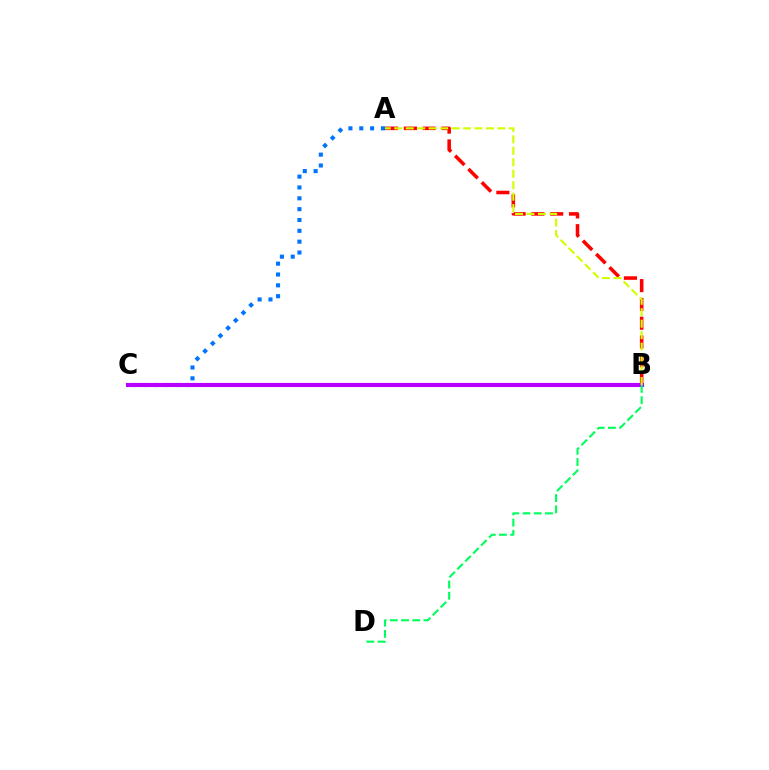{('A', 'B'): [{'color': '#ff0000', 'line_style': 'dashed', 'thickness': 2.55}, {'color': '#d1ff00', 'line_style': 'dashed', 'thickness': 1.56}], ('A', 'C'): [{'color': '#0074ff', 'line_style': 'dotted', 'thickness': 2.95}], ('B', 'C'): [{'color': '#b900ff', 'line_style': 'solid', 'thickness': 2.96}], ('B', 'D'): [{'color': '#00ff5c', 'line_style': 'dashed', 'thickness': 1.52}]}